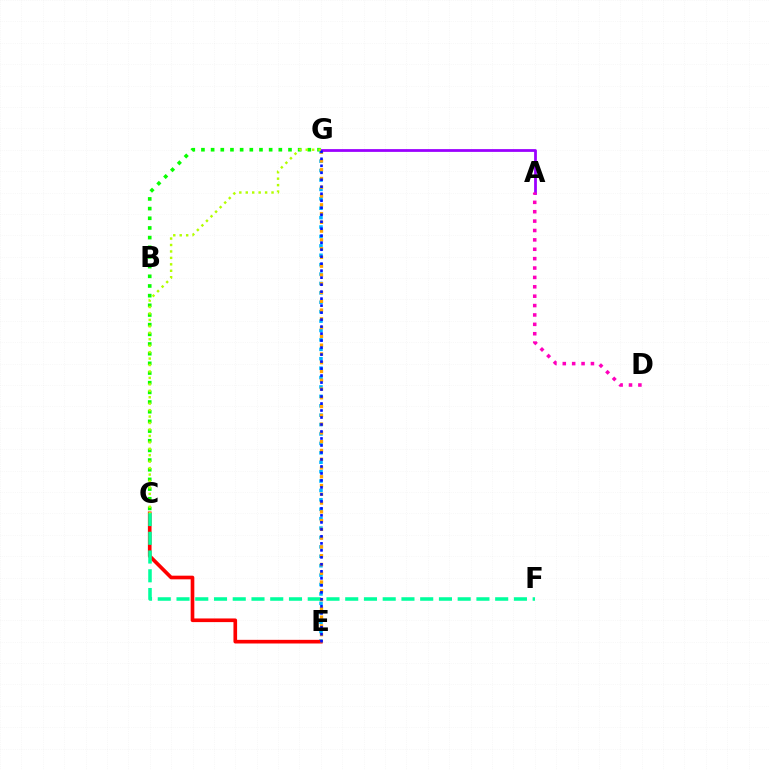{('C', 'G'): [{'color': '#08ff00', 'line_style': 'dotted', 'thickness': 2.63}, {'color': '#b3ff00', 'line_style': 'dotted', 'thickness': 1.75}], ('E', 'G'): [{'color': '#00b5ff', 'line_style': 'dotted', 'thickness': 2.56}, {'color': '#ffa500', 'line_style': 'dotted', 'thickness': 2.38}, {'color': '#0010ff', 'line_style': 'dotted', 'thickness': 1.9}], ('C', 'E'): [{'color': '#ff0000', 'line_style': 'solid', 'thickness': 2.63}], ('C', 'F'): [{'color': '#00ff9d', 'line_style': 'dashed', 'thickness': 2.55}], ('A', 'G'): [{'color': '#9b00ff', 'line_style': 'solid', 'thickness': 2.0}], ('A', 'D'): [{'color': '#ff00bd', 'line_style': 'dotted', 'thickness': 2.55}]}